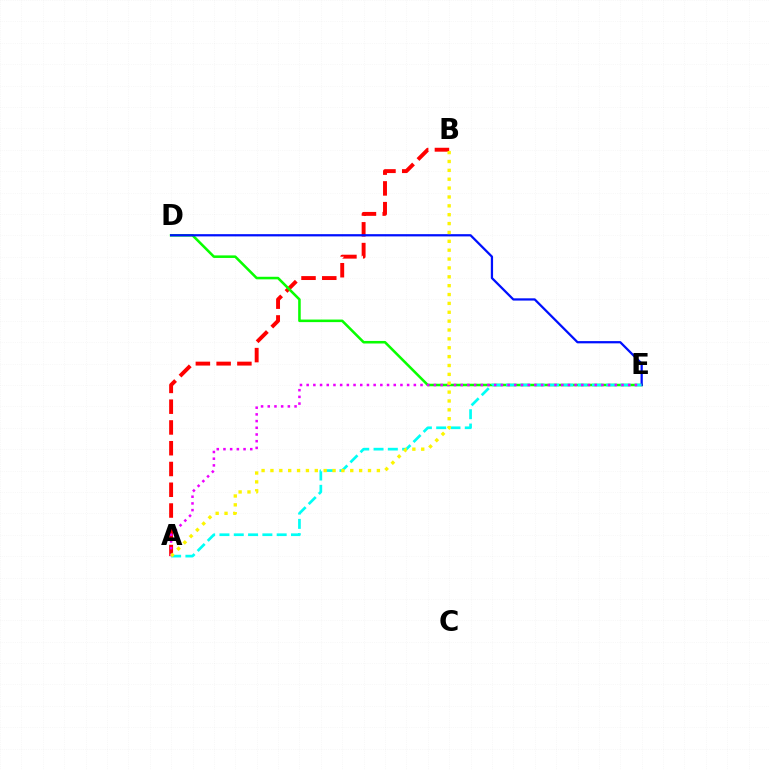{('A', 'B'): [{'color': '#ff0000', 'line_style': 'dashed', 'thickness': 2.82}, {'color': '#fcf500', 'line_style': 'dotted', 'thickness': 2.41}], ('D', 'E'): [{'color': '#08ff00', 'line_style': 'solid', 'thickness': 1.84}, {'color': '#0010ff', 'line_style': 'solid', 'thickness': 1.62}], ('A', 'E'): [{'color': '#00fff6', 'line_style': 'dashed', 'thickness': 1.94}, {'color': '#ee00ff', 'line_style': 'dotted', 'thickness': 1.82}]}